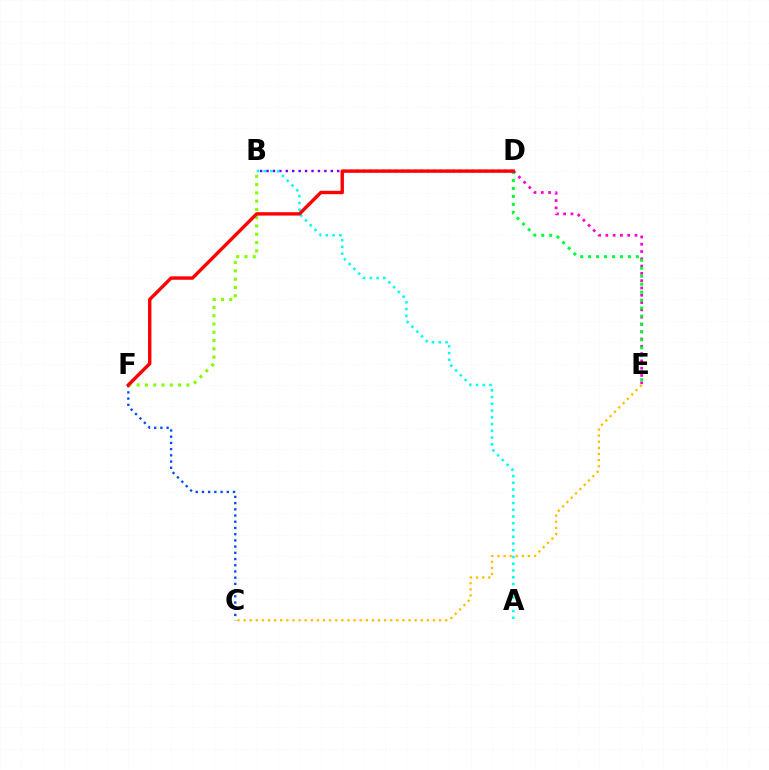{('C', 'F'): [{'color': '#004bff', 'line_style': 'dotted', 'thickness': 1.69}], ('B', 'D'): [{'color': '#7200ff', 'line_style': 'dotted', 'thickness': 1.75}], ('A', 'B'): [{'color': '#00fff6', 'line_style': 'dotted', 'thickness': 1.83}], ('B', 'F'): [{'color': '#84ff00', 'line_style': 'dotted', 'thickness': 2.25}], ('D', 'E'): [{'color': '#ff00cf', 'line_style': 'dotted', 'thickness': 1.98}, {'color': '#00ff39', 'line_style': 'dotted', 'thickness': 2.16}], ('C', 'E'): [{'color': '#ffbd00', 'line_style': 'dotted', 'thickness': 1.66}], ('D', 'F'): [{'color': '#ff0000', 'line_style': 'solid', 'thickness': 2.44}]}